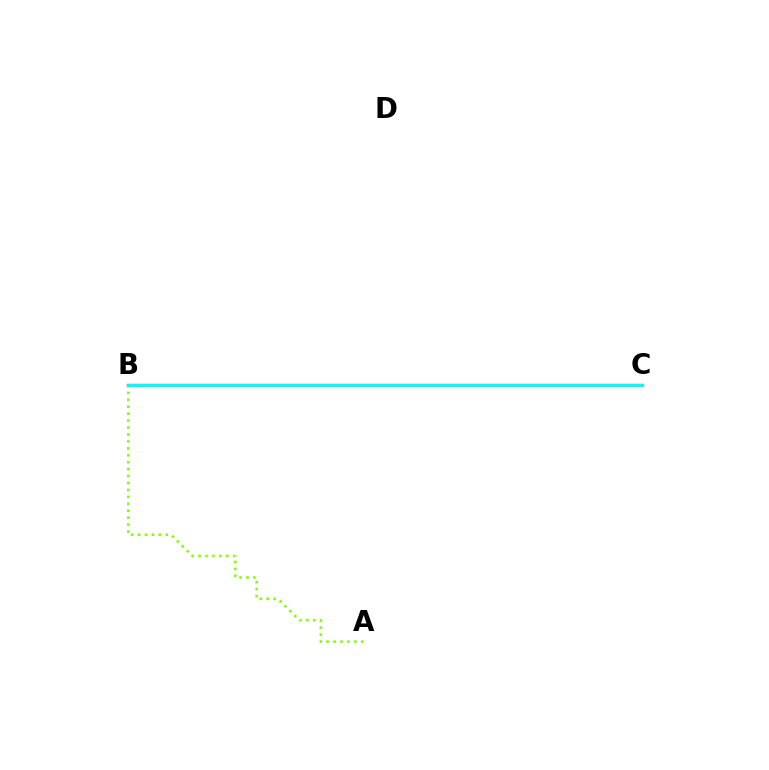{('B', 'C'): [{'color': '#ff0000', 'line_style': 'solid', 'thickness': 1.88}, {'color': '#7200ff', 'line_style': 'solid', 'thickness': 2.37}, {'color': '#00fff6', 'line_style': 'solid', 'thickness': 2.14}], ('A', 'B'): [{'color': '#84ff00', 'line_style': 'dotted', 'thickness': 1.88}]}